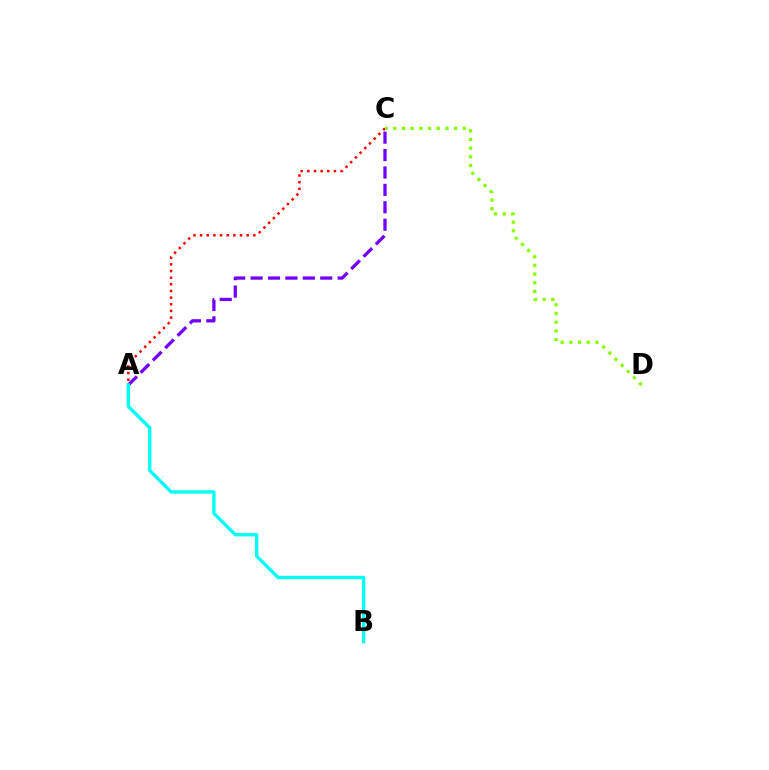{('A', 'C'): [{'color': '#7200ff', 'line_style': 'dashed', 'thickness': 2.37}, {'color': '#ff0000', 'line_style': 'dotted', 'thickness': 1.81}], ('C', 'D'): [{'color': '#84ff00', 'line_style': 'dotted', 'thickness': 2.36}], ('A', 'B'): [{'color': '#00fff6', 'line_style': 'solid', 'thickness': 2.42}]}